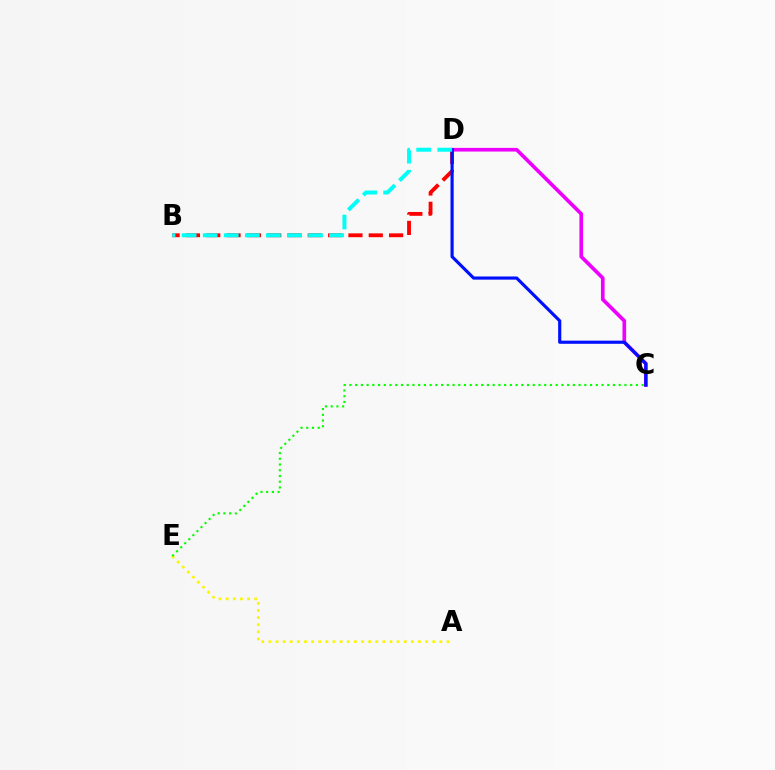{('C', 'D'): [{'color': '#ee00ff', 'line_style': 'solid', 'thickness': 2.64}, {'color': '#0010ff', 'line_style': 'solid', 'thickness': 2.27}], ('B', 'D'): [{'color': '#ff0000', 'line_style': 'dashed', 'thickness': 2.76}, {'color': '#00fff6', 'line_style': 'dashed', 'thickness': 2.86}], ('A', 'E'): [{'color': '#fcf500', 'line_style': 'dotted', 'thickness': 1.94}], ('C', 'E'): [{'color': '#08ff00', 'line_style': 'dotted', 'thickness': 1.56}]}